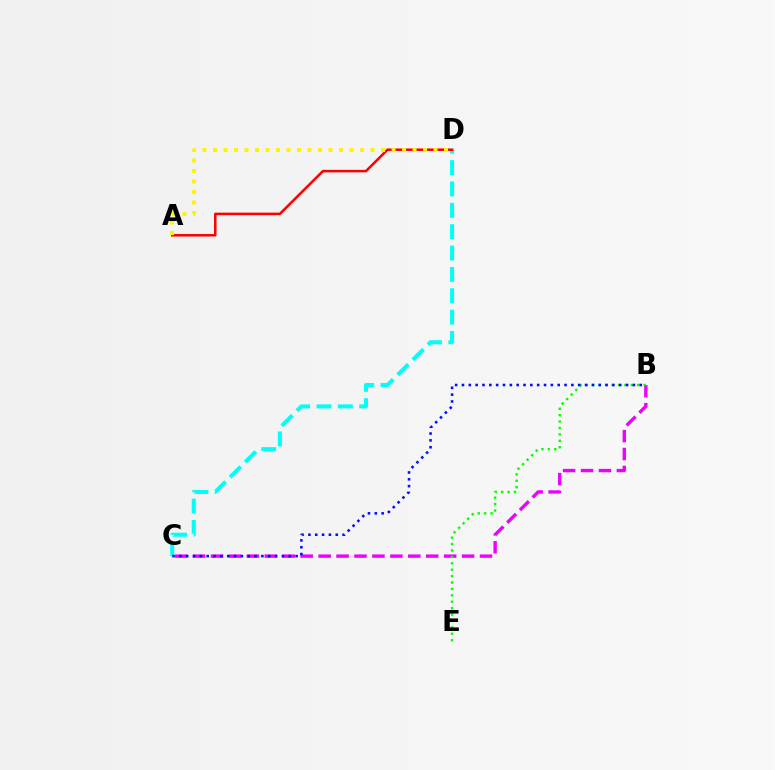{('B', 'C'): [{'color': '#ee00ff', 'line_style': 'dashed', 'thickness': 2.44}, {'color': '#0010ff', 'line_style': 'dotted', 'thickness': 1.86}], ('B', 'E'): [{'color': '#08ff00', 'line_style': 'dotted', 'thickness': 1.74}], ('C', 'D'): [{'color': '#00fff6', 'line_style': 'dashed', 'thickness': 2.9}], ('A', 'D'): [{'color': '#ff0000', 'line_style': 'solid', 'thickness': 1.81}, {'color': '#fcf500', 'line_style': 'dotted', 'thickness': 2.85}]}